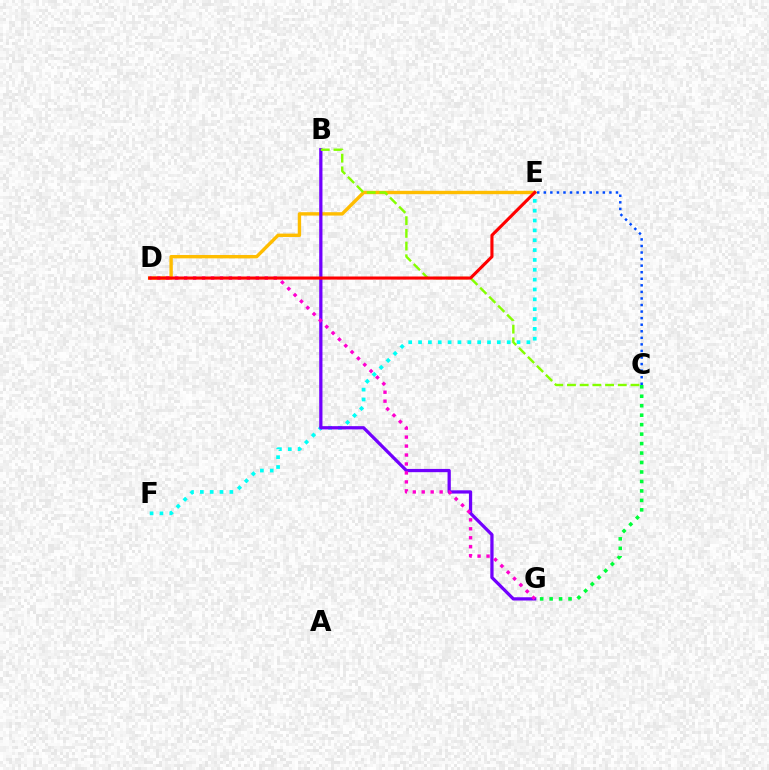{('E', 'F'): [{'color': '#00fff6', 'line_style': 'dotted', 'thickness': 2.68}], ('D', 'E'): [{'color': '#ffbd00', 'line_style': 'solid', 'thickness': 2.43}, {'color': '#ff0000', 'line_style': 'solid', 'thickness': 2.23}], ('B', 'G'): [{'color': '#7200ff', 'line_style': 'solid', 'thickness': 2.34}], ('B', 'C'): [{'color': '#84ff00', 'line_style': 'dashed', 'thickness': 1.73}], ('C', 'G'): [{'color': '#00ff39', 'line_style': 'dotted', 'thickness': 2.57}], ('D', 'G'): [{'color': '#ff00cf', 'line_style': 'dotted', 'thickness': 2.43}], ('C', 'E'): [{'color': '#004bff', 'line_style': 'dotted', 'thickness': 1.78}]}